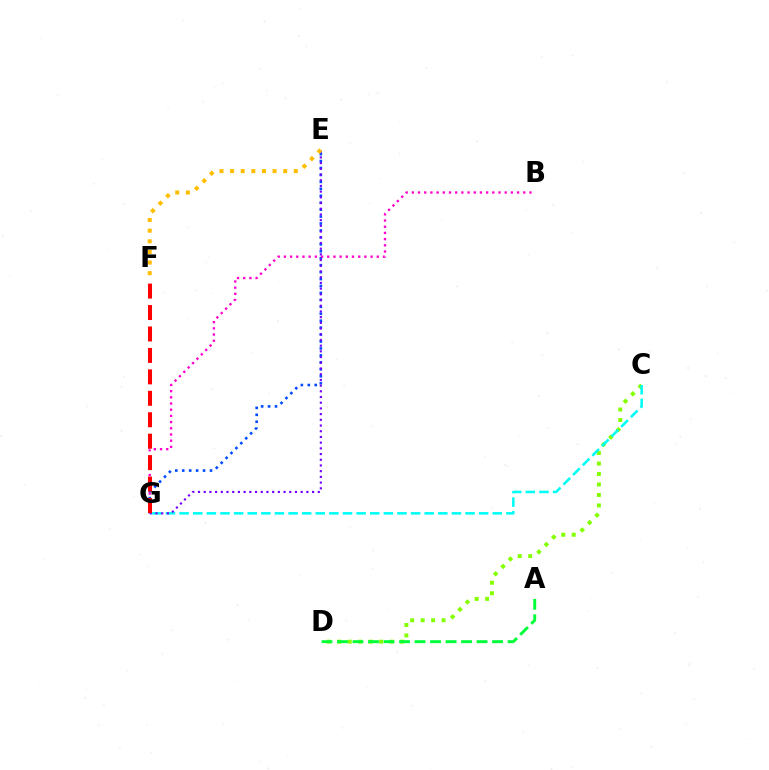{('C', 'D'): [{'color': '#84ff00', 'line_style': 'dotted', 'thickness': 2.85}], ('C', 'G'): [{'color': '#00fff6', 'line_style': 'dashed', 'thickness': 1.85}], ('A', 'D'): [{'color': '#00ff39', 'line_style': 'dashed', 'thickness': 2.11}], ('E', 'G'): [{'color': '#004bff', 'line_style': 'dotted', 'thickness': 1.89}, {'color': '#7200ff', 'line_style': 'dotted', 'thickness': 1.55}], ('B', 'G'): [{'color': '#ff00cf', 'line_style': 'dotted', 'thickness': 1.68}], ('F', 'G'): [{'color': '#ff0000', 'line_style': 'dashed', 'thickness': 2.91}], ('E', 'F'): [{'color': '#ffbd00', 'line_style': 'dotted', 'thickness': 2.89}]}